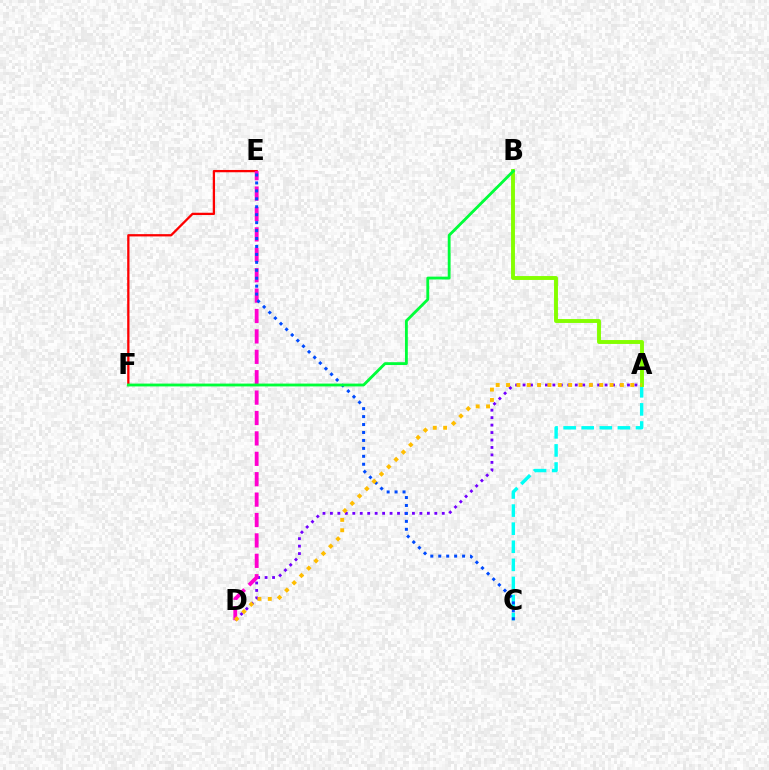{('A', 'D'): [{'color': '#7200ff', 'line_style': 'dotted', 'thickness': 2.03}, {'color': '#ffbd00', 'line_style': 'dotted', 'thickness': 2.81}], ('E', 'F'): [{'color': '#ff0000', 'line_style': 'solid', 'thickness': 1.65}], ('D', 'E'): [{'color': '#ff00cf', 'line_style': 'dashed', 'thickness': 2.77}], ('A', 'C'): [{'color': '#00fff6', 'line_style': 'dashed', 'thickness': 2.46}], ('C', 'E'): [{'color': '#004bff', 'line_style': 'dotted', 'thickness': 2.16}], ('A', 'B'): [{'color': '#84ff00', 'line_style': 'solid', 'thickness': 2.8}], ('B', 'F'): [{'color': '#00ff39', 'line_style': 'solid', 'thickness': 2.04}]}